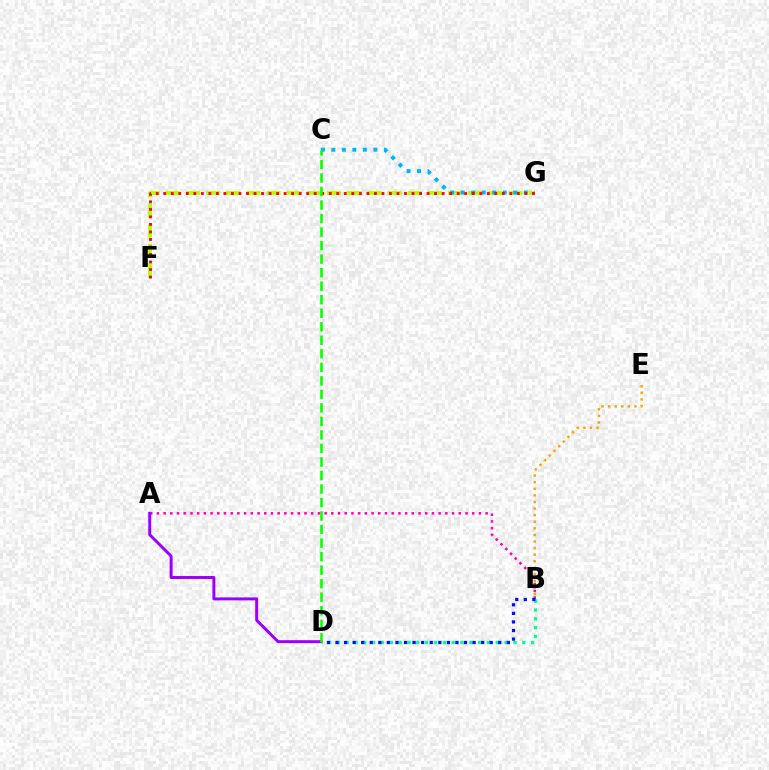{('A', 'B'): [{'color': '#ff00bd', 'line_style': 'dotted', 'thickness': 1.82}], ('F', 'G'): [{'color': '#b3ff00', 'line_style': 'dashed', 'thickness': 2.74}, {'color': '#ff0000', 'line_style': 'dotted', 'thickness': 2.04}], ('B', 'D'): [{'color': '#00ff9d', 'line_style': 'dotted', 'thickness': 2.4}, {'color': '#0010ff', 'line_style': 'dotted', 'thickness': 2.33}], ('A', 'D'): [{'color': '#9b00ff', 'line_style': 'solid', 'thickness': 2.14}], ('C', 'G'): [{'color': '#00b5ff', 'line_style': 'dotted', 'thickness': 2.85}], ('B', 'E'): [{'color': '#ffa500', 'line_style': 'dotted', 'thickness': 1.79}], ('C', 'D'): [{'color': '#08ff00', 'line_style': 'dashed', 'thickness': 1.84}]}